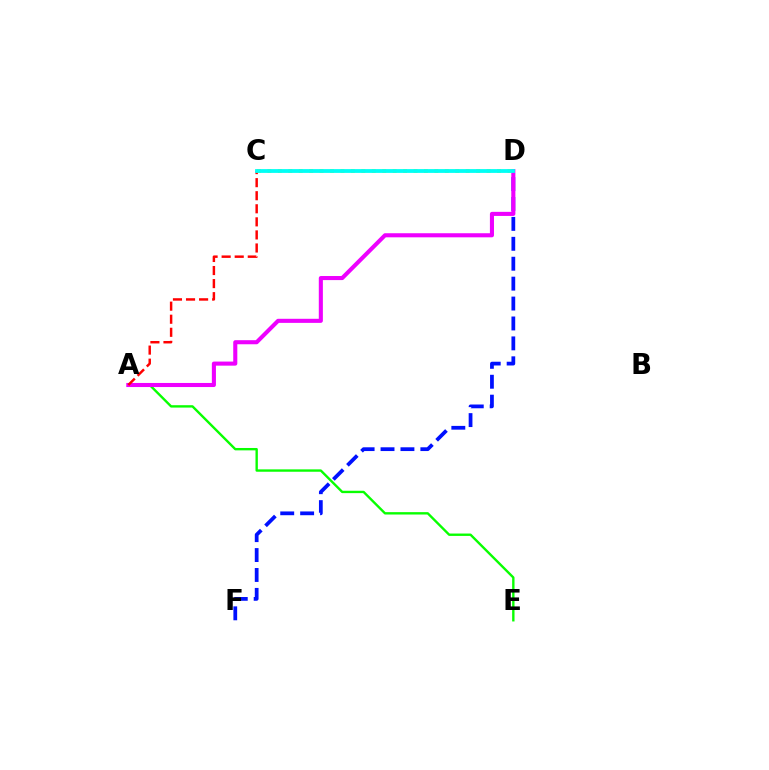{('A', 'E'): [{'color': '#08ff00', 'line_style': 'solid', 'thickness': 1.71}], ('D', 'F'): [{'color': '#0010ff', 'line_style': 'dashed', 'thickness': 2.71}], ('C', 'D'): [{'color': '#fcf500', 'line_style': 'dotted', 'thickness': 2.84}, {'color': '#00fff6', 'line_style': 'solid', 'thickness': 2.73}], ('A', 'D'): [{'color': '#ee00ff', 'line_style': 'solid', 'thickness': 2.94}], ('A', 'C'): [{'color': '#ff0000', 'line_style': 'dashed', 'thickness': 1.78}]}